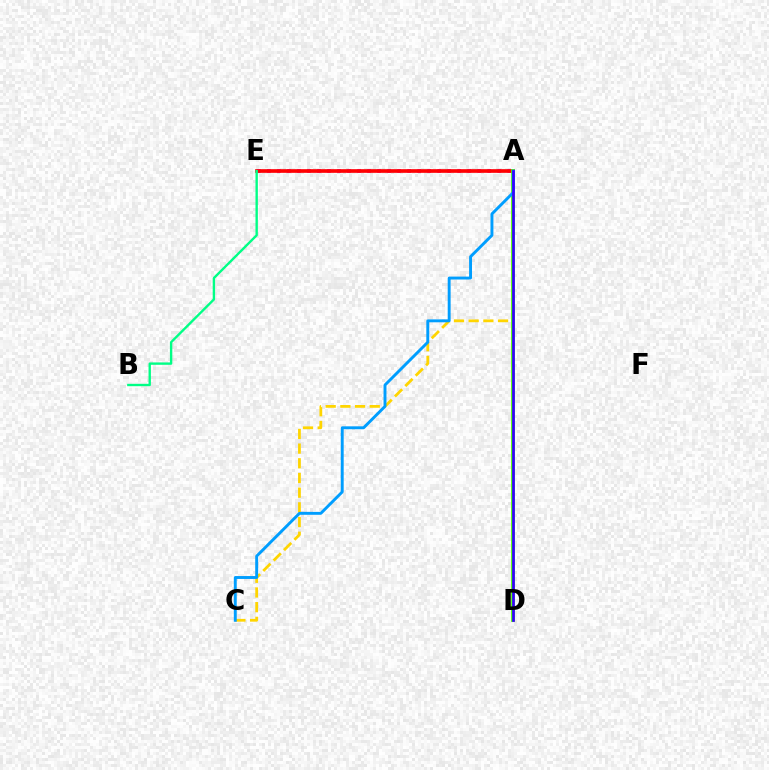{('A', 'C'): [{'color': '#ffd500', 'line_style': 'dashed', 'thickness': 2.0}, {'color': '#009eff', 'line_style': 'solid', 'thickness': 2.1}], ('A', 'E'): [{'color': '#ff00ed', 'line_style': 'dotted', 'thickness': 2.72}, {'color': '#ff0000', 'line_style': 'solid', 'thickness': 2.64}], ('B', 'E'): [{'color': '#00ff86', 'line_style': 'solid', 'thickness': 1.71}], ('A', 'D'): [{'color': '#4fff00', 'line_style': 'solid', 'thickness': 2.7}, {'color': '#3700ff', 'line_style': 'solid', 'thickness': 1.93}]}